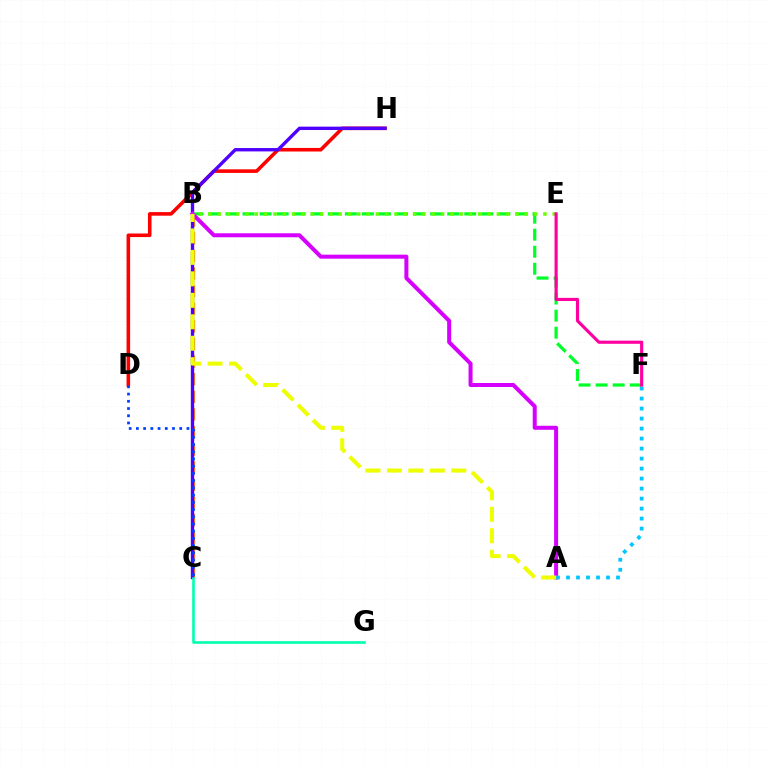{('D', 'H'): [{'color': '#ff0000', 'line_style': 'solid', 'thickness': 2.58}], ('B', 'C'): [{'color': '#ff8800', 'line_style': 'dashed', 'thickness': 2.39}], ('C', 'H'): [{'color': '#4f00ff', 'line_style': 'solid', 'thickness': 2.42}], ('C', 'G'): [{'color': '#00ffaf', 'line_style': 'solid', 'thickness': 1.88}], ('C', 'D'): [{'color': '#003fff', 'line_style': 'dotted', 'thickness': 1.96}], ('B', 'F'): [{'color': '#00ff27', 'line_style': 'dashed', 'thickness': 2.32}], ('B', 'E'): [{'color': '#66ff00', 'line_style': 'dotted', 'thickness': 2.53}], ('A', 'B'): [{'color': '#d600ff', 'line_style': 'solid', 'thickness': 2.88}, {'color': '#eeff00', 'line_style': 'dashed', 'thickness': 2.92}], ('A', 'F'): [{'color': '#00c7ff', 'line_style': 'dotted', 'thickness': 2.72}], ('E', 'F'): [{'color': '#ff00a0', 'line_style': 'solid', 'thickness': 2.26}]}